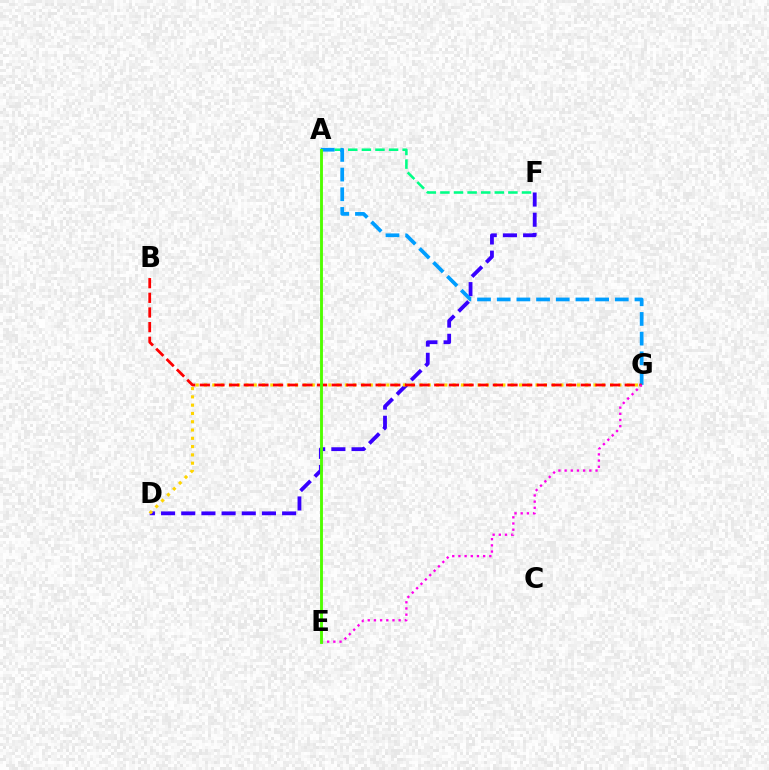{('D', 'F'): [{'color': '#3700ff', 'line_style': 'dashed', 'thickness': 2.74}], ('A', 'F'): [{'color': '#00ff86', 'line_style': 'dashed', 'thickness': 1.85}], ('A', 'G'): [{'color': '#009eff', 'line_style': 'dashed', 'thickness': 2.67}], ('D', 'G'): [{'color': '#ffd500', 'line_style': 'dotted', 'thickness': 2.25}], ('B', 'G'): [{'color': '#ff0000', 'line_style': 'dashed', 'thickness': 1.99}], ('E', 'G'): [{'color': '#ff00ed', 'line_style': 'dotted', 'thickness': 1.68}], ('A', 'E'): [{'color': '#4fff00', 'line_style': 'solid', 'thickness': 2.07}]}